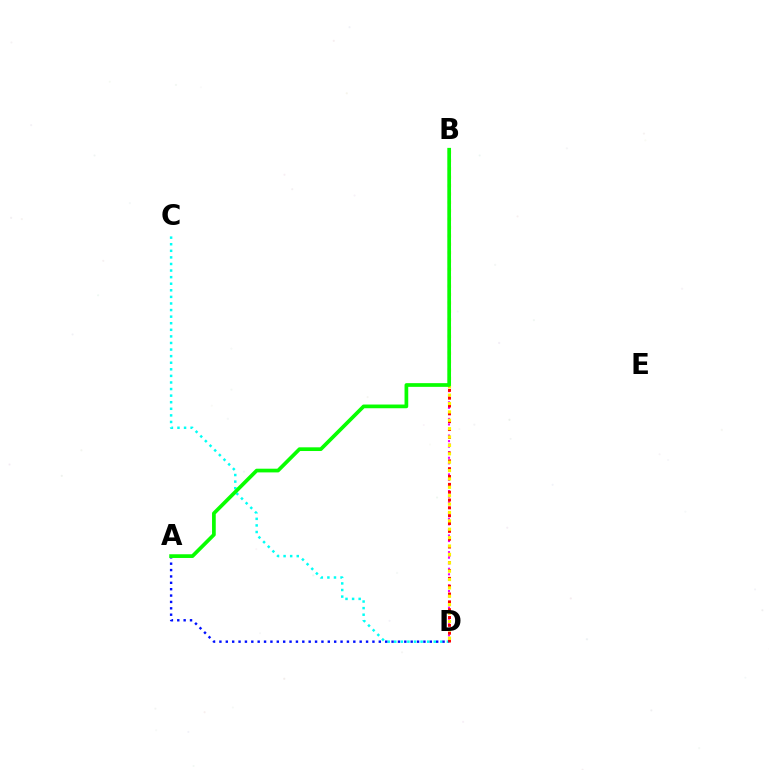{('B', 'D'): [{'color': '#ee00ff', 'line_style': 'dotted', 'thickness': 1.51}, {'color': '#ff0000', 'line_style': 'dotted', 'thickness': 2.13}, {'color': '#fcf500', 'line_style': 'dotted', 'thickness': 2.28}], ('C', 'D'): [{'color': '#00fff6', 'line_style': 'dotted', 'thickness': 1.79}], ('A', 'D'): [{'color': '#0010ff', 'line_style': 'dotted', 'thickness': 1.73}], ('A', 'B'): [{'color': '#08ff00', 'line_style': 'solid', 'thickness': 2.67}]}